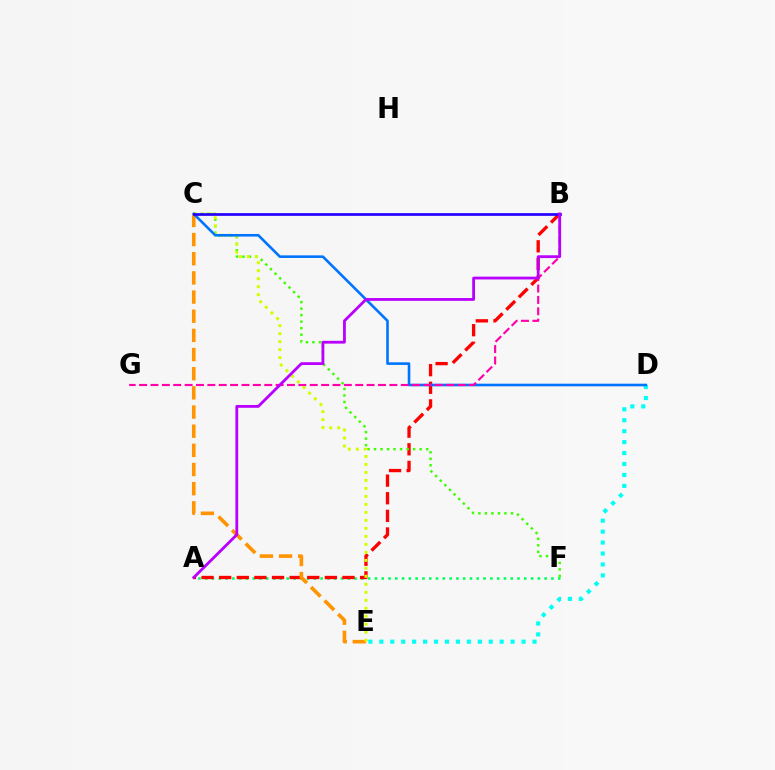{('A', 'F'): [{'color': '#00ff5c', 'line_style': 'dotted', 'thickness': 1.84}], ('A', 'B'): [{'color': '#ff0000', 'line_style': 'dashed', 'thickness': 2.39}, {'color': '#b900ff', 'line_style': 'solid', 'thickness': 2.02}], ('C', 'E'): [{'color': '#ff9400', 'line_style': 'dashed', 'thickness': 2.6}, {'color': '#d1ff00', 'line_style': 'dotted', 'thickness': 2.17}], ('C', 'F'): [{'color': '#3dff00', 'line_style': 'dotted', 'thickness': 1.77}], ('D', 'E'): [{'color': '#00fff6', 'line_style': 'dotted', 'thickness': 2.97}], ('C', 'D'): [{'color': '#0074ff', 'line_style': 'solid', 'thickness': 1.88}], ('B', 'C'): [{'color': '#2500ff', 'line_style': 'solid', 'thickness': 1.95}], ('B', 'G'): [{'color': '#ff00ac', 'line_style': 'dashed', 'thickness': 1.55}]}